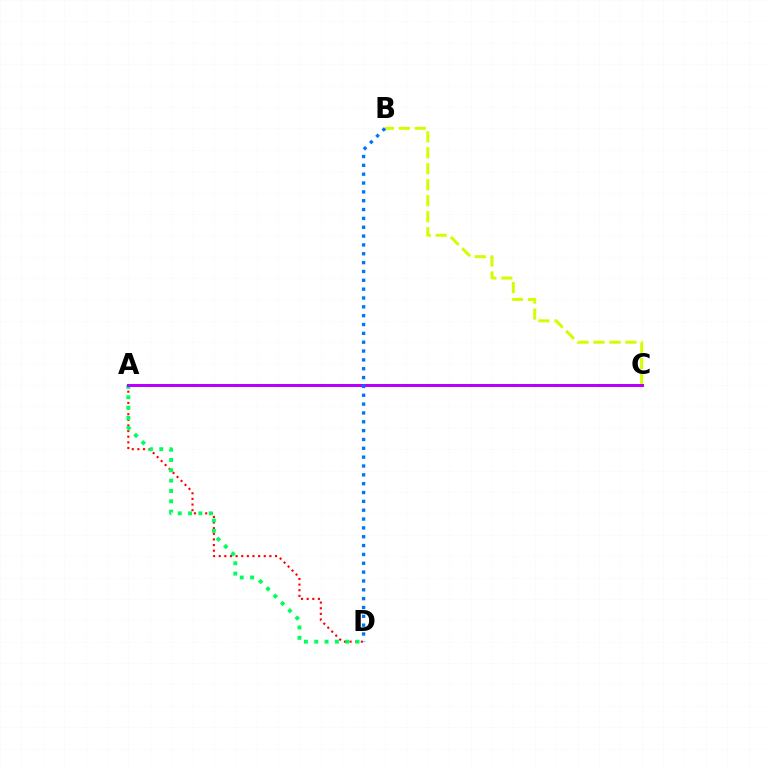{('A', 'D'): [{'color': '#ff0000', 'line_style': 'dotted', 'thickness': 1.53}, {'color': '#00ff5c', 'line_style': 'dotted', 'thickness': 2.81}], ('B', 'C'): [{'color': '#d1ff00', 'line_style': 'dashed', 'thickness': 2.17}], ('A', 'C'): [{'color': '#b900ff', 'line_style': 'solid', 'thickness': 2.17}], ('B', 'D'): [{'color': '#0074ff', 'line_style': 'dotted', 'thickness': 2.4}]}